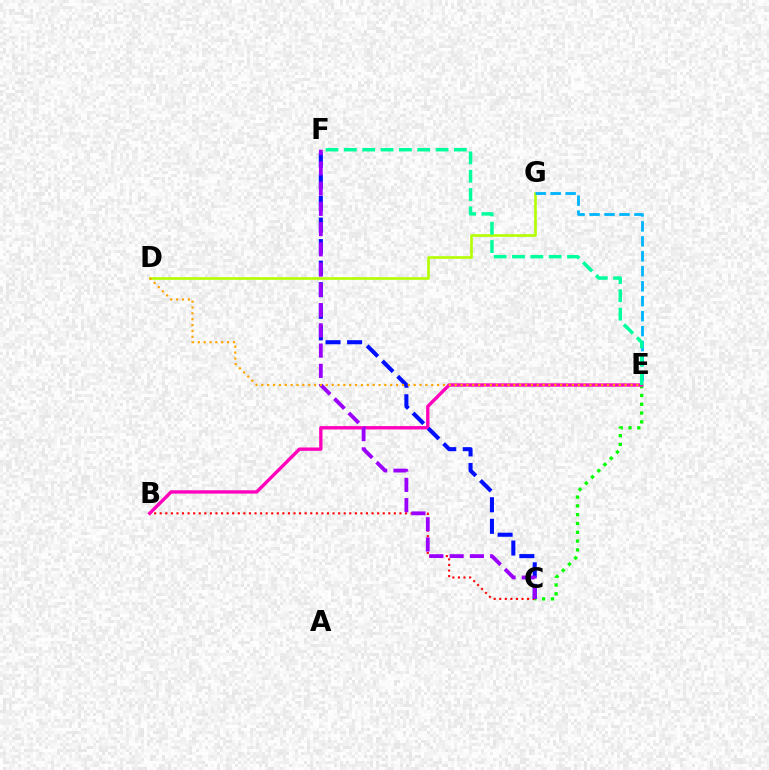{('B', 'C'): [{'color': '#ff0000', 'line_style': 'dotted', 'thickness': 1.51}], ('D', 'G'): [{'color': '#b3ff00', 'line_style': 'solid', 'thickness': 1.9}], ('C', 'E'): [{'color': '#08ff00', 'line_style': 'dotted', 'thickness': 2.39}], ('B', 'E'): [{'color': '#ff00bd', 'line_style': 'solid', 'thickness': 2.41}], ('C', 'F'): [{'color': '#0010ff', 'line_style': 'dashed', 'thickness': 2.93}, {'color': '#9b00ff', 'line_style': 'dashed', 'thickness': 2.75}], ('E', 'G'): [{'color': '#00b5ff', 'line_style': 'dashed', 'thickness': 2.03}], ('E', 'F'): [{'color': '#00ff9d', 'line_style': 'dashed', 'thickness': 2.49}], ('D', 'E'): [{'color': '#ffa500', 'line_style': 'dotted', 'thickness': 1.59}]}